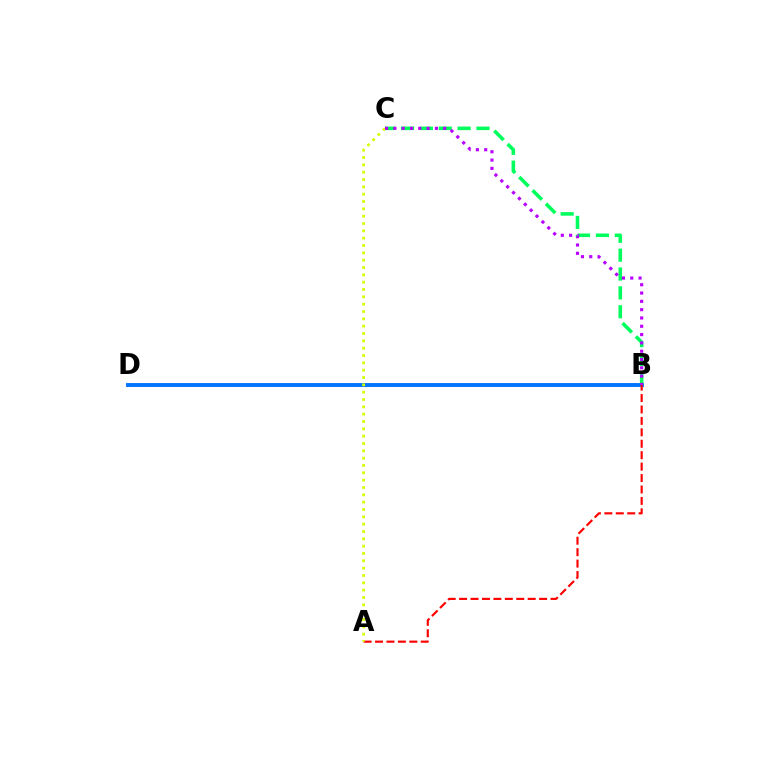{('B', 'D'): [{'color': '#0074ff', 'line_style': 'solid', 'thickness': 2.8}], ('A', 'B'): [{'color': '#ff0000', 'line_style': 'dashed', 'thickness': 1.55}], ('B', 'C'): [{'color': '#00ff5c', 'line_style': 'dashed', 'thickness': 2.56}, {'color': '#b900ff', 'line_style': 'dotted', 'thickness': 2.26}], ('A', 'C'): [{'color': '#d1ff00', 'line_style': 'dotted', 'thickness': 1.99}]}